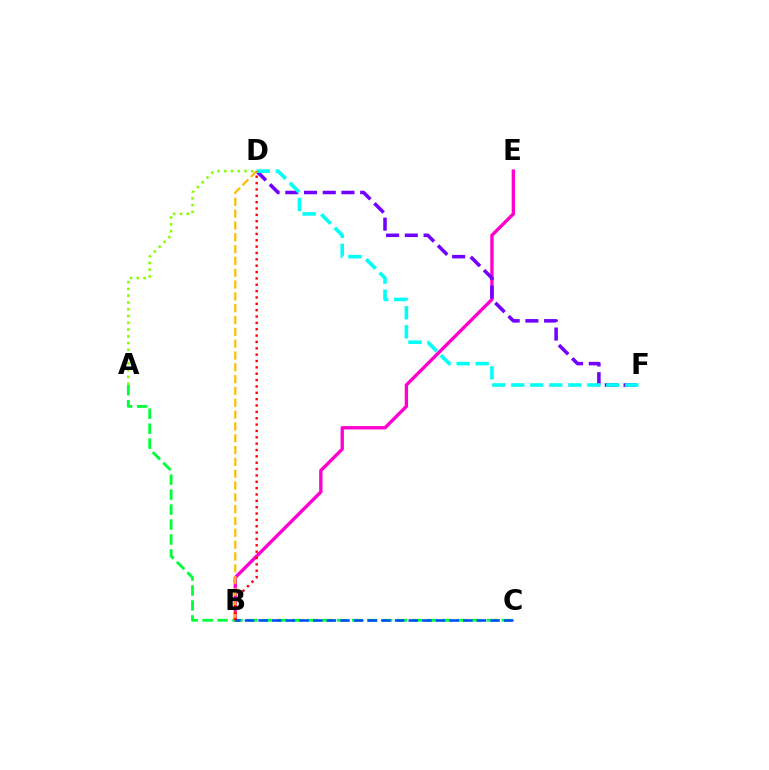{('B', 'E'): [{'color': '#ff00cf', 'line_style': 'solid', 'thickness': 2.42}], ('A', 'D'): [{'color': '#84ff00', 'line_style': 'dotted', 'thickness': 1.84}], ('D', 'F'): [{'color': '#7200ff', 'line_style': 'dashed', 'thickness': 2.54}, {'color': '#00fff6', 'line_style': 'dashed', 'thickness': 2.58}], ('A', 'C'): [{'color': '#00ff39', 'line_style': 'dashed', 'thickness': 2.03}], ('B', 'D'): [{'color': '#ffbd00', 'line_style': 'dashed', 'thickness': 1.61}, {'color': '#ff0000', 'line_style': 'dotted', 'thickness': 1.73}], ('B', 'C'): [{'color': '#004bff', 'line_style': 'dashed', 'thickness': 1.85}]}